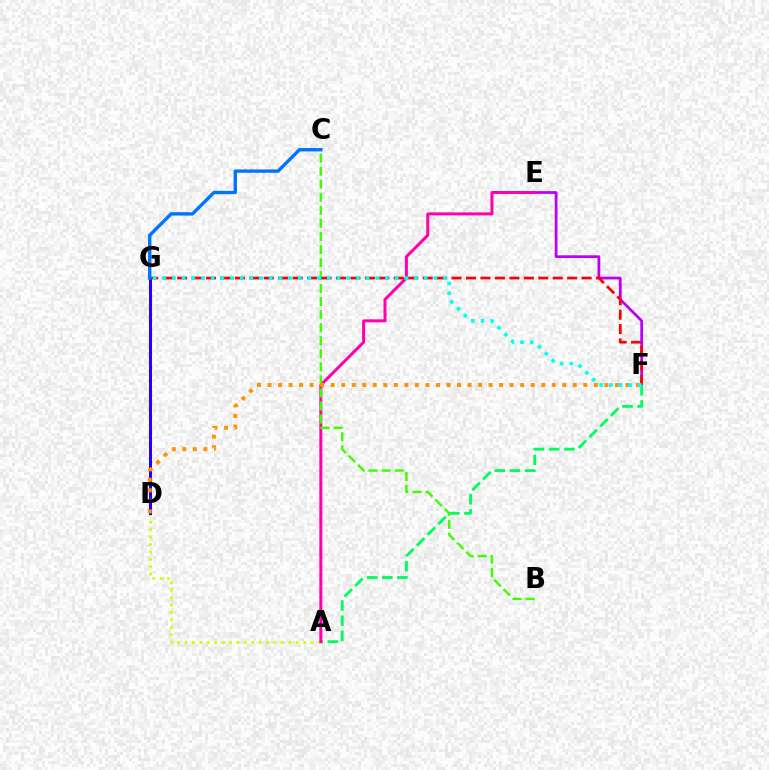{('A', 'D'): [{'color': '#d1ff00', 'line_style': 'dotted', 'thickness': 2.01}], ('D', 'G'): [{'color': '#2500ff', 'line_style': 'solid', 'thickness': 2.18}], ('E', 'F'): [{'color': '#b900ff', 'line_style': 'solid', 'thickness': 1.98}], ('A', 'F'): [{'color': '#00ff5c', 'line_style': 'dashed', 'thickness': 2.06}], ('A', 'E'): [{'color': '#ff00ac', 'line_style': 'solid', 'thickness': 2.16}], ('B', 'C'): [{'color': '#3dff00', 'line_style': 'dashed', 'thickness': 1.77}], ('D', 'F'): [{'color': '#ff9400', 'line_style': 'dotted', 'thickness': 2.86}], ('F', 'G'): [{'color': '#ff0000', 'line_style': 'dashed', 'thickness': 1.96}, {'color': '#00fff6', 'line_style': 'dotted', 'thickness': 2.63}], ('C', 'G'): [{'color': '#0074ff', 'line_style': 'solid', 'thickness': 2.42}]}